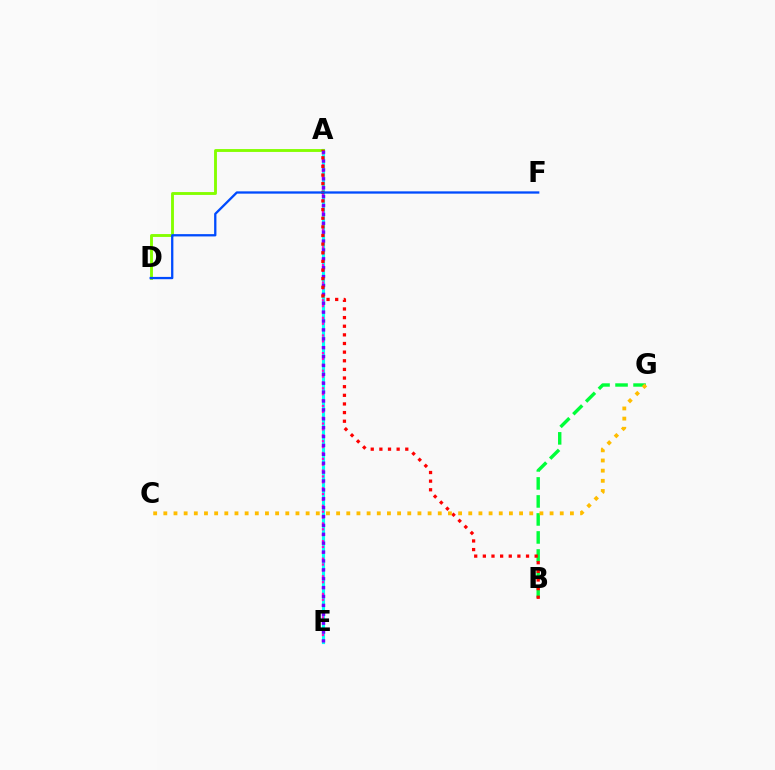{('A', 'E'): [{'color': '#00fff6', 'line_style': 'solid', 'thickness': 2.27}, {'color': '#ff00cf', 'line_style': 'dotted', 'thickness': 1.6}, {'color': '#7200ff', 'line_style': 'dotted', 'thickness': 2.41}], ('A', 'D'): [{'color': '#84ff00', 'line_style': 'solid', 'thickness': 2.07}], ('B', 'G'): [{'color': '#00ff39', 'line_style': 'dashed', 'thickness': 2.45}], ('A', 'B'): [{'color': '#ff0000', 'line_style': 'dotted', 'thickness': 2.35}], ('C', 'G'): [{'color': '#ffbd00', 'line_style': 'dotted', 'thickness': 2.76}], ('D', 'F'): [{'color': '#004bff', 'line_style': 'solid', 'thickness': 1.65}]}